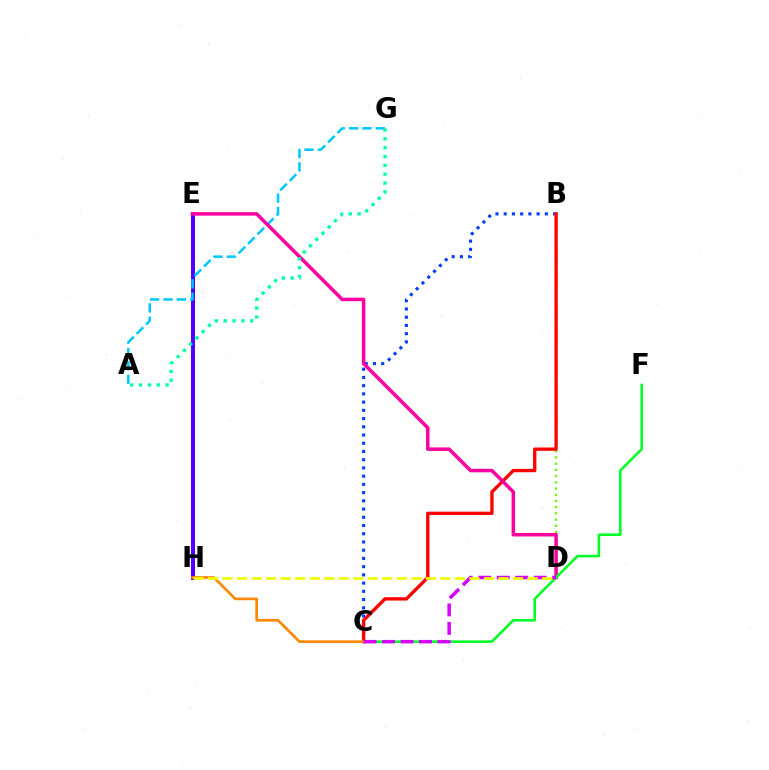{('B', 'C'): [{'color': '#003fff', 'line_style': 'dotted', 'thickness': 2.24}, {'color': '#ff0000', 'line_style': 'solid', 'thickness': 2.4}], ('B', 'D'): [{'color': '#66ff00', 'line_style': 'dotted', 'thickness': 1.69}], ('E', 'H'): [{'color': '#4f00ff', 'line_style': 'solid', 'thickness': 2.88}], ('A', 'G'): [{'color': '#00c7ff', 'line_style': 'dashed', 'thickness': 1.82}, {'color': '#00ffaf', 'line_style': 'dotted', 'thickness': 2.4}], ('D', 'E'): [{'color': '#ff00a0', 'line_style': 'solid', 'thickness': 2.53}], ('C', 'F'): [{'color': '#00ff27', 'line_style': 'solid', 'thickness': 1.85}], ('C', 'H'): [{'color': '#ff8800', 'line_style': 'solid', 'thickness': 1.92}], ('C', 'D'): [{'color': '#d600ff', 'line_style': 'dashed', 'thickness': 2.51}], ('D', 'H'): [{'color': '#eeff00', 'line_style': 'dashed', 'thickness': 1.97}]}